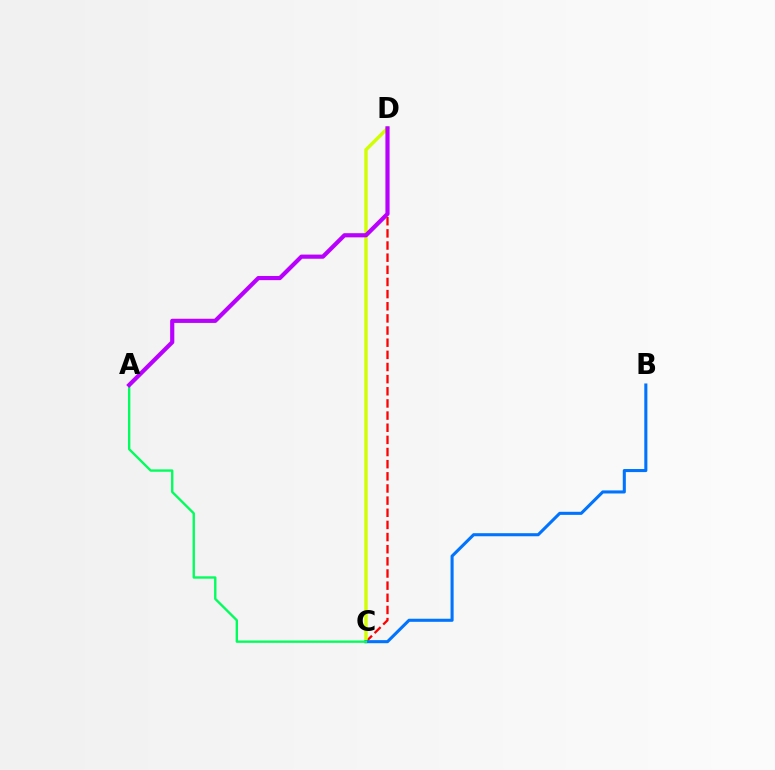{('C', 'D'): [{'color': '#ff0000', 'line_style': 'dashed', 'thickness': 1.65}, {'color': '#d1ff00', 'line_style': 'solid', 'thickness': 2.43}], ('B', 'C'): [{'color': '#0074ff', 'line_style': 'solid', 'thickness': 2.21}], ('A', 'C'): [{'color': '#00ff5c', 'line_style': 'solid', 'thickness': 1.7}], ('A', 'D'): [{'color': '#b900ff', 'line_style': 'solid', 'thickness': 3.0}]}